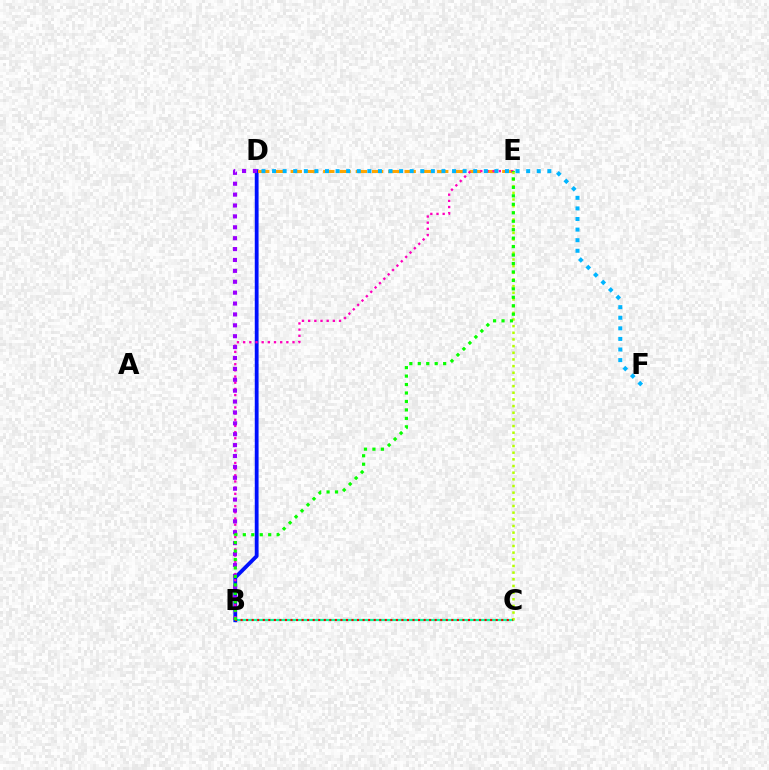{('B', 'C'): [{'color': '#00ff9d', 'line_style': 'solid', 'thickness': 1.58}, {'color': '#ff0000', 'line_style': 'dotted', 'thickness': 1.51}], ('B', 'D'): [{'color': '#0010ff', 'line_style': 'solid', 'thickness': 2.74}, {'color': '#9b00ff', 'line_style': 'dotted', 'thickness': 2.96}], ('D', 'E'): [{'color': '#ffa500', 'line_style': 'dashed', 'thickness': 2.21}], ('B', 'E'): [{'color': '#ff00bd', 'line_style': 'dotted', 'thickness': 1.68}, {'color': '#08ff00', 'line_style': 'dotted', 'thickness': 2.3}], ('C', 'E'): [{'color': '#b3ff00', 'line_style': 'dotted', 'thickness': 1.81}], ('D', 'F'): [{'color': '#00b5ff', 'line_style': 'dotted', 'thickness': 2.88}]}